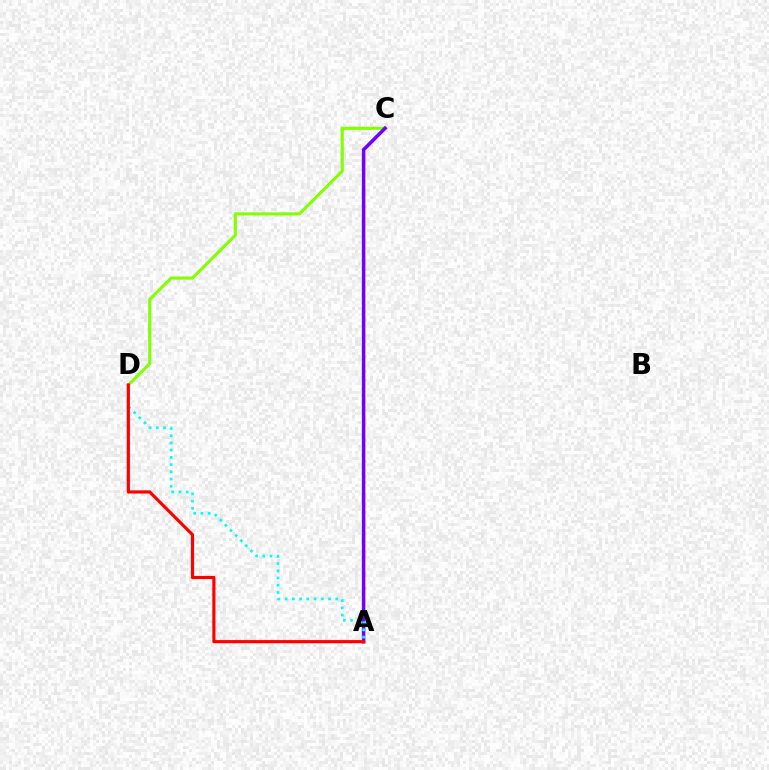{('C', 'D'): [{'color': '#84ff00', 'line_style': 'solid', 'thickness': 2.21}], ('A', 'C'): [{'color': '#7200ff', 'line_style': 'solid', 'thickness': 2.53}], ('A', 'D'): [{'color': '#00fff6', 'line_style': 'dotted', 'thickness': 1.97}, {'color': '#ff0000', 'line_style': 'solid', 'thickness': 2.28}]}